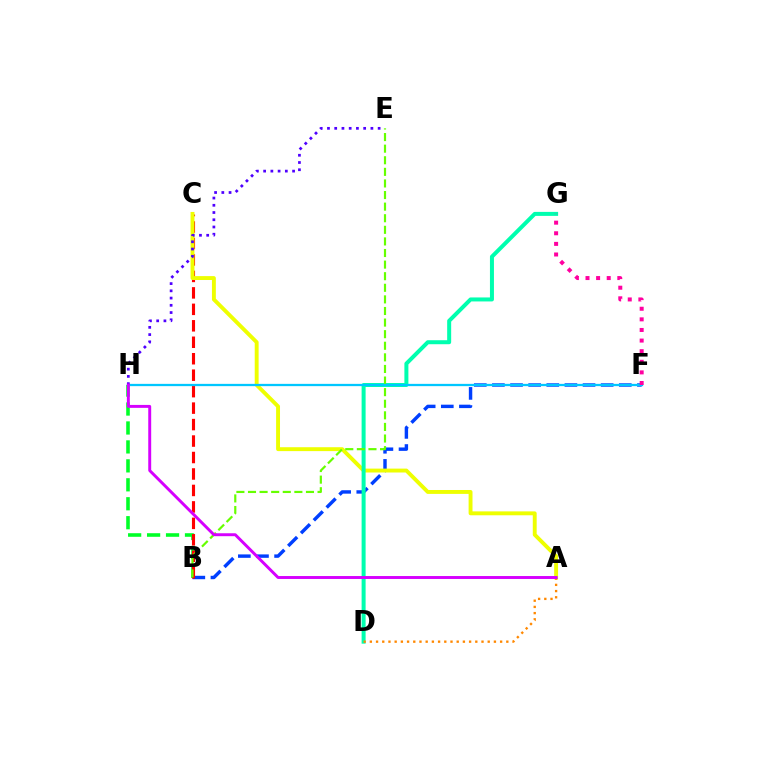{('B', 'H'): [{'color': '#00ff27', 'line_style': 'dashed', 'thickness': 2.57}], ('B', 'F'): [{'color': '#003fff', 'line_style': 'dashed', 'thickness': 2.46}], ('B', 'C'): [{'color': '#ff0000', 'line_style': 'dashed', 'thickness': 2.24}], ('A', 'C'): [{'color': '#eeff00', 'line_style': 'solid', 'thickness': 2.81}], ('D', 'G'): [{'color': '#00ffaf', 'line_style': 'solid', 'thickness': 2.88}], ('B', 'E'): [{'color': '#66ff00', 'line_style': 'dashed', 'thickness': 1.58}], ('F', 'H'): [{'color': '#00c7ff', 'line_style': 'solid', 'thickness': 1.64}], ('E', 'H'): [{'color': '#4f00ff', 'line_style': 'dotted', 'thickness': 1.97}], ('F', 'G'): [{'color': '#ff00a0', 'line_style': 'dotted', 'thickness': 2.88}], ('A', 'D'): [{'color': '#ff8800', 'line_style': 'dotted', 'thickness': 1.69}], ('A', 'H'): [{'color': '#d600ff', 'line_style': 'solid', 'thickness': 2.11}]}